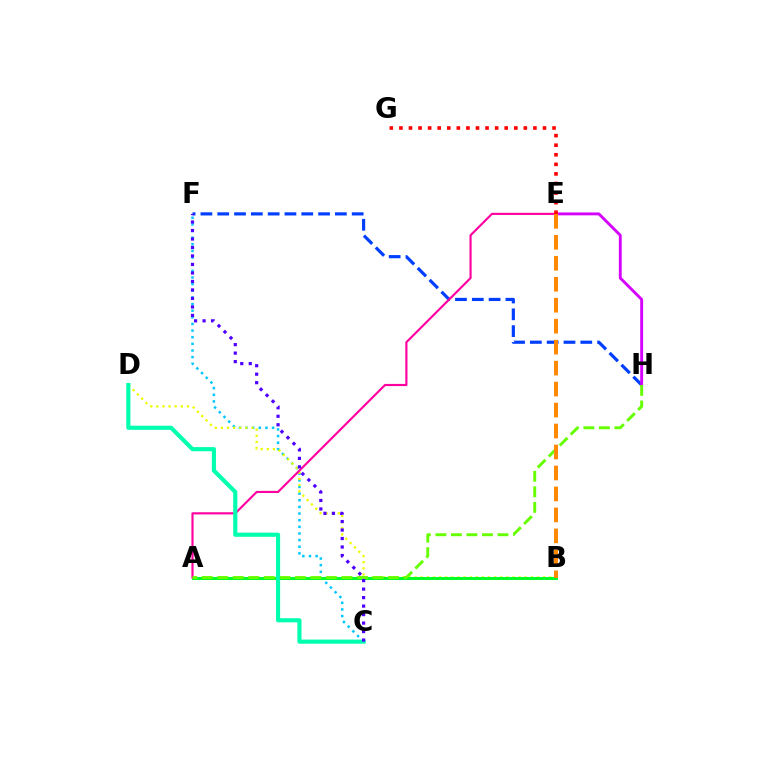{('F', 'H'): [{'color': '#003fff', 'line_style': 'dashed', 'thickness': 2.28}], ('C', 'F'): [{'color': '#00c7ff', 'line_style': 'dotted', 'thickness': 1.8}, {'color': '#4f00ff', 'line_style': 'dotted', 'thickness': 2.31}], ('B', 'D'): [{'color': '#eeff00', 'line_style': 'dotted', 'thickness': 1.66}], ('E', 'H'): [{'color': '#d600ff', 'line_style': 'solid', 'thickness': 2.07}], ('A', 'B'): [{'color': '#00ff27', 'line_style': 'solid', 'thickness': 2.18}], ('A', 'E'): [{'color': '#ff00a0', 'line_style': 'solid', 'thickness': 1.55}], ('A', 'H'): [{'color': '#66ff00', 'line_style': 'dashed', 'thickness': 2.11}], ('C', 'D'): [{'color': '#00ffaf', 'line_style': 'solid', 'thickness': 2.98}], ('E', 'G'): [{'color': '#ff0000', 'line_style': 'dotted', 'thickness': 2.6}], ('B', 'E'): [{'color': '#ff8800', 'line_style': 'dashed', 'thickness': 2.85}]}